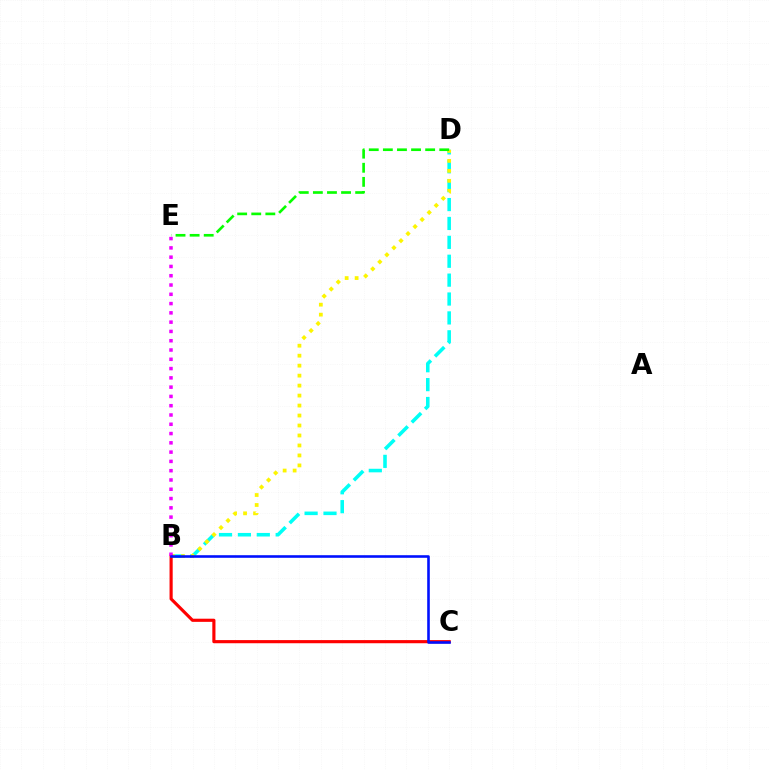{('B', 'D'): [{'color': '#00fff6', 'line_style': 'dashed', 'thickness': 2.57}, {'color': '#fcf500', 'line_style': 'dotted', 'thickness': 2.71}], ('B', 'C'): [{'color': '#ff0000', 'line_style': 'solid', 'thickness': 2.27}, {'color': '#0010ff', 'line_style': 'solid', 'thickness': 1.87}], ('B', 'E'): [{'color': '#ee00ff', 'line_style': 'dotted', 'thickness': 2.52}], ('D', 'E'): [{'color': '#08ff00', 'line_style': 'dashed', 'thickness': 1.91}]}